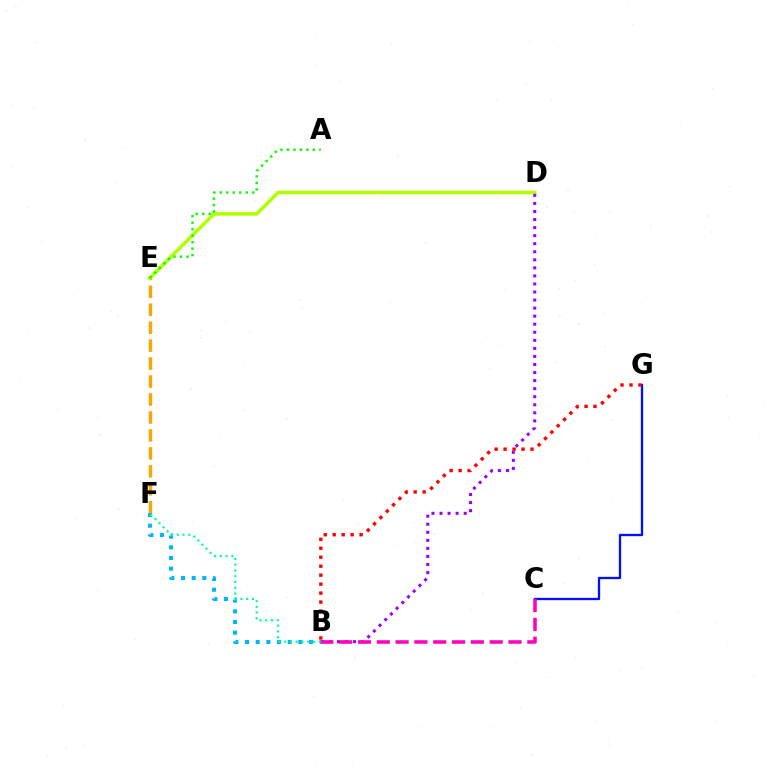{('C', 'G'): [{'color': '#0010ff', 'line_style': 'solid', 'thickness': 1.66}], ('E', 'F'): [{'color': '#ffa500', 'line_style': 'dashed', 'thickness': 2.44}], ('B', 'F'): [{'color': '#00b5ff', 'line_style': 'dotted', 'thickness': 2.9}, {'color': '#00ff9d', 'line_style': 'dotted', 'thickness': 1.57}], ('D', 'E'): [{'color': '#b3ff00', 'line_style': 'solid', 'thickness': 2.58}], ('A', 'E'): [{'color': '#08ff00', 'line_style': 'dotted', 'thickness': 1.76}], ('B', 'D'): [{'color': '#9b00ff', 'line_style': 'dotted', 'thickness': 2.19}], ('B', 'C'): [{'color': '#ff00bd', 'line_style': 'dashed', 'thickness': 2.56}], ('B', 'G'): [{'color': '#ff0000', 'line_style': 'dotted', 'thickness': 2.44}]}